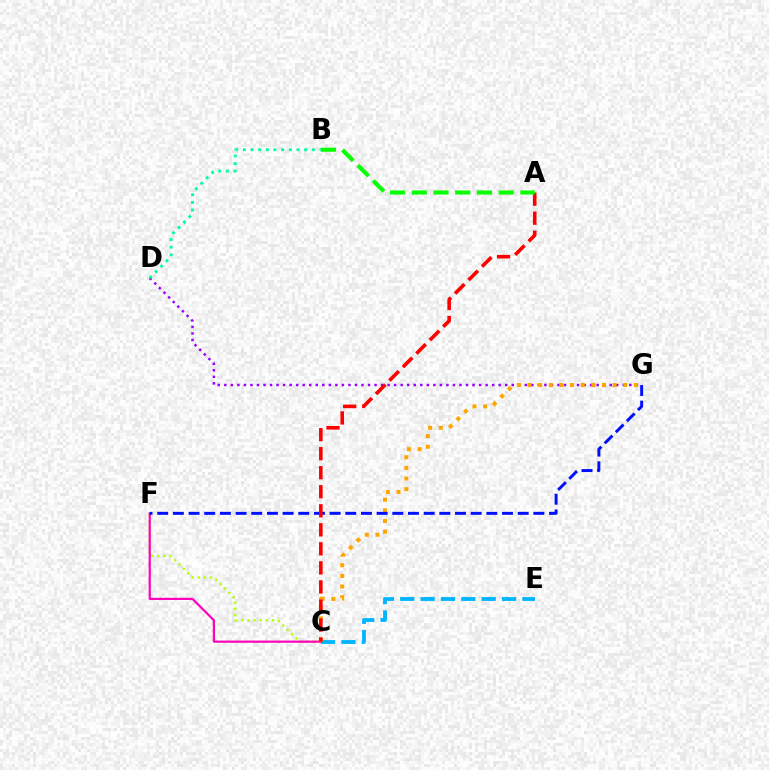{('D', 'G'): [{'color': '#9b00ff', 'line_style': 'dotted', 'thickness': 1.77}], ('C', 'F'): [{'color': '#b3ff00', 'line_style': 'dotted', 'thickness': 1.67}, {'color': '#ff00bd', 'line_style': 'solid', 'thickness': 1.58}], ('C', 'E'): [{'color': '#00b5ff', 'line_style': 'dashed', 'thickness': 2.77}], ('C', 'G'): [{'color': '#ffa500', 'line_style': 'dotted', 'thickness': 2.89}], ('F', 'G'): [{'color': '#0010ff', 'line_style': 'dashed', 'thickness': 2.13}], ('B', 'D'): [{'color': '#00ff9d', 'line_style': 'dotted', 'thickness': 2.08}], ('A', 'C'): [{'color': '#ff0000', 'line_style': 'dashed', 'thickness': 2.59}], ('A', 'B'): [{'color': '#08ff00', 'line_style': 'dashed', 'thickness': 2.95}]}